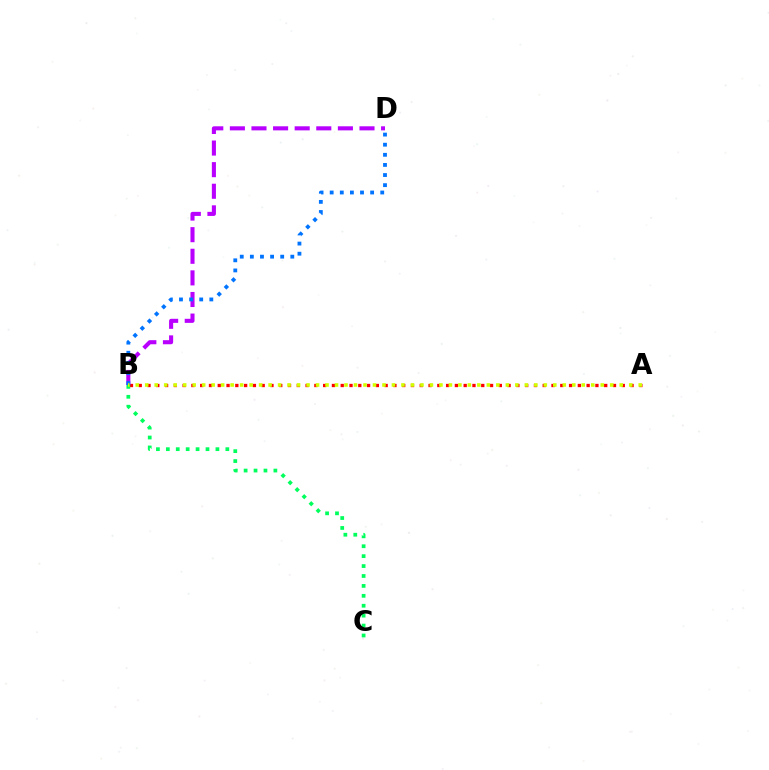{('A', 'B'): [{'color': '#ff0000', 'line_style': 'dotted', 'thickness': 2.39}, {'color': '#d1ff00', 'line_style': 'dotted', 'thickness': 2.58}], ('B', 'D'): [{'color': '#b900ff', 'line_style': 'dashed', 'thickness': 2.93}, {'color': '#0074ff', 'line_style': 'dotted', 'thickness': 2.75}], ('B', 'C'): [{'color': '#00ff5c', 'line_style': 'dotted', 'thickness': 2.69}]}